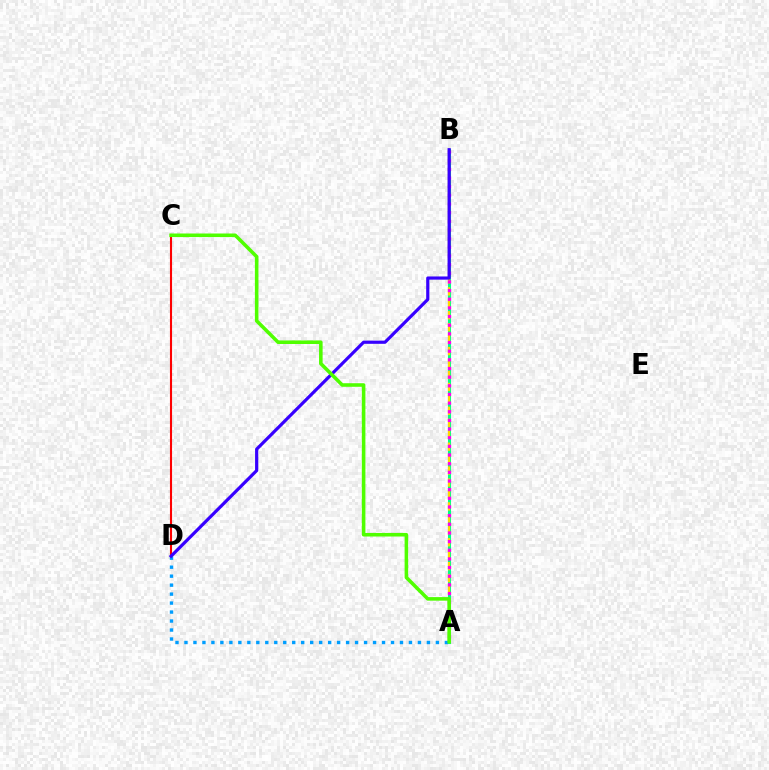{('A', 'B'): [{'color': '#00ff86', 'line_style': 'solid', 'thickness': 2.21}, {'color': '#ffd500', 'line_style': 'dashed', 'thickness': 1.62}, {'color': '#ff00ed', 'line_style': 'dotted', 'thickness': 2.35}], ('A', 'D'): [{'color': '#009eff', 'line_style': 'dotted', 'thickness': 2.44}], ('C', 'D'): [{'color': '#ff0000', 'line_style': 'solid', 'thickness': 1.52}], ('B', 'D'): [{'color': '#3700ff', 'line_style': 'solid', 'thickness': 2.3}], ('A', 'C'): [{'color': '#4fff00', 'line_style': 'solid', 'thickness': 2.57}]}